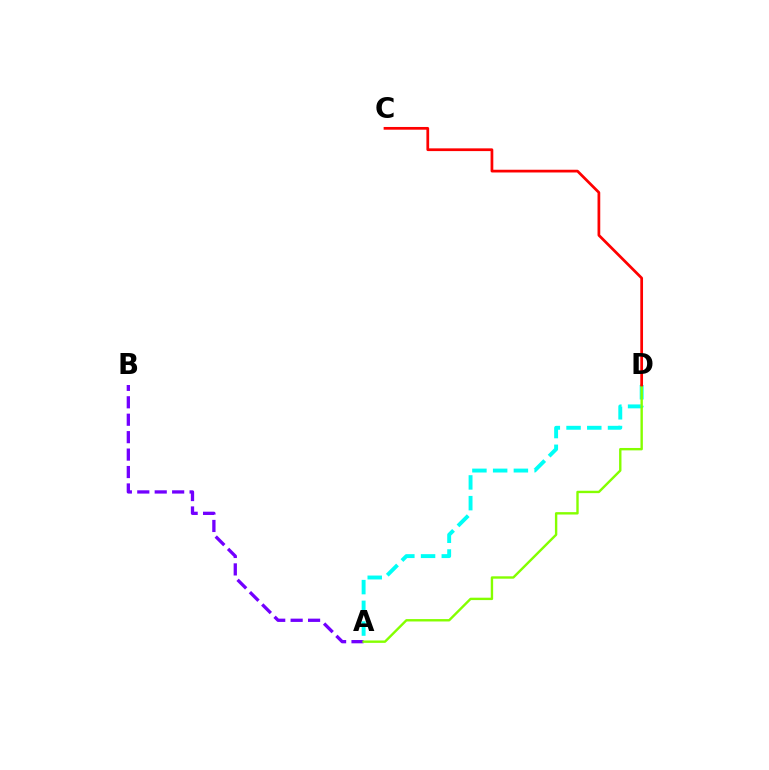{('A', 'B'): [{'color': '#7200ff', 'line_style': 'dashed', 'thickness': 2.37}], ('A', 'D'): [{'color': '#00fff6', 'line_style': 'dashed', 'thickness': 2.82}, {'color': '#84ff00', 'line_style': 'solid', 'thickness': 1.72}], ('C', 'D'): [{'color': '#ff0000', 'line_style': 'solid', 'thickness': 1.97}]}